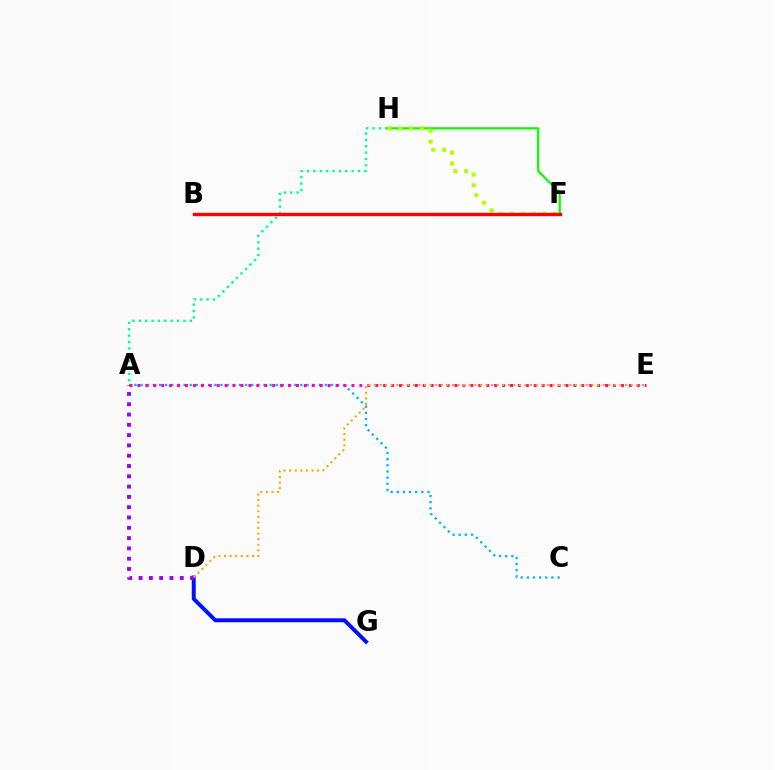{('A', 'C'): [{'color': '#00b5ff', 'line_style': 'dotted', 'thickness': 1.67}], ('F', 'H'): [{'color': '#08ff00', 'line_style': 'solid', 'thickness': 1.59}, {'color': '#b3ff00', 'line_style': 'dotted', 'thickness': 2.95}], ('A', 'H'): [{'color': '#00ff9d', 'line_style': 'dotted', 'thickness': 1.73}], ('D', 'G'): [{'color': '#0010ff', 'line_style': 'solid', 'thickness': 2.85}], ('B', 'F'): [{'color': '#ff0000', 'line_style': 'solid', 'thickness': 2.42}], ('A', 'E'): [{'color': '#ff00bd', 'line_style': 'dotted', 'thickness': 2.15}], ('A', 'D'): [{'color': '#9b00ff', 'line_style': 'dotted', 'thickness': 2.8}], ('D', 'E'): [{'color': '#ffa500', 'line_style': 'dotted', 'thickness': 1.52}]}